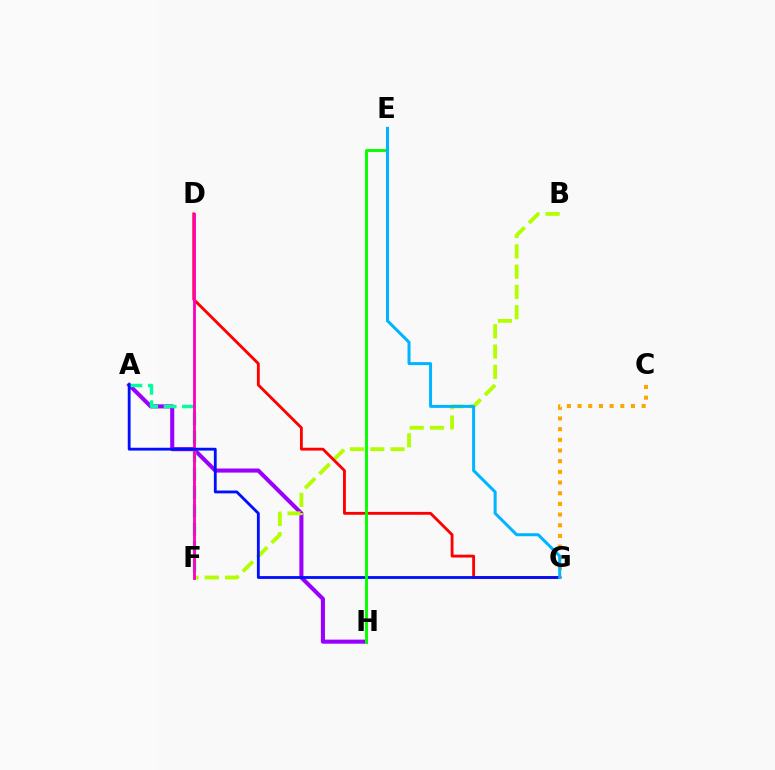{('A', 'H'): [{'color': '#9b00ff', 'line_style': 'solid', 'thickness': 2.94}], ('B', 'F'): [{'color': '#b3ff00', 'line_style': 'dashed', 'thickness': 2.76}], ('C', 'G'): [{'color': '#ffa500', 'line_style': 'dotted', 'thickness': 2.9}], ('D', 'G'): [{'color': '#ff0000', 'line_style': 'solid', 'thickness': 2.05}], ('A', 'F'): [{'color': '#00ff9d', 'line_style': 'dashed', 'thickness': 2.5}], ('D', 'F'): [{'color': '#ff00bd', 'line_style': 'solid', 'thickness': 2.04}], ('A', 'G'): [{'color': '#0010ff', 'line_style': 'solid', 'thickness': 2.04}], ('E', 'H'): [{'color': '#08ff00', 'line_style': 'solid', 'thickness': 2.1}], ('E', 'G'): [{'color': '#00b5ff', 'line_style': 'solid', 'thickness': 2.17}]}